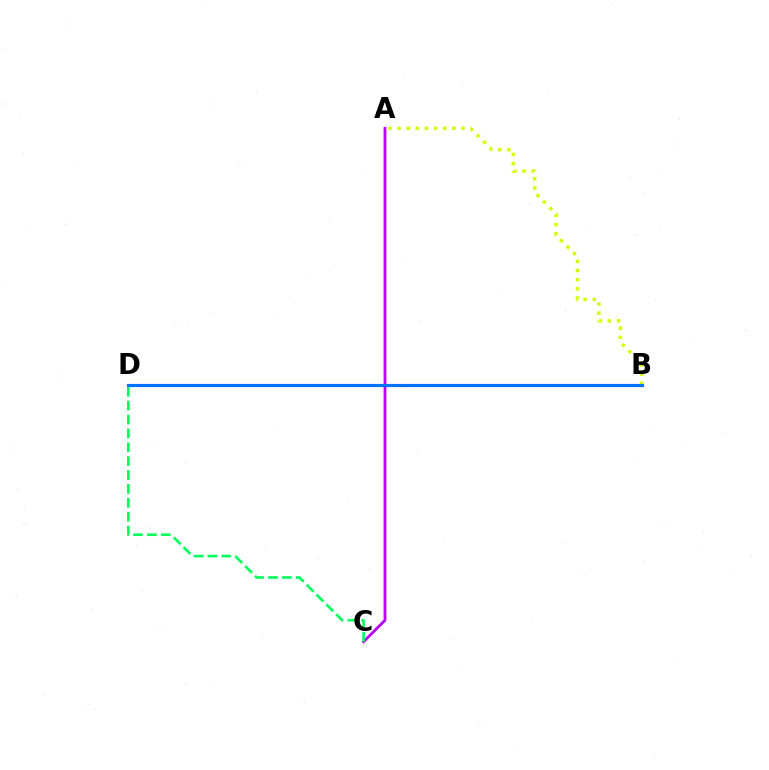{('B', 'D'): [{'color': '#ff0000', 'line_style': 'solid', 'thickness': 2.1}, {'color': '#0074ff', 'line_style': 'solid', 'thickness': 2.28}], ('A', 'B'): [{'color': '#d1ff00', 'line_style': 'dotted', 'thickness': 2.48}], ('A', 'C'): [{'color': '#b900ff', 'line_style': 'solid', 'thickness': 2.01}], ('C', 'D'): [{'color': '#00ff5c', 'line_style': 'dashed', 'thickness': 1.89}]}